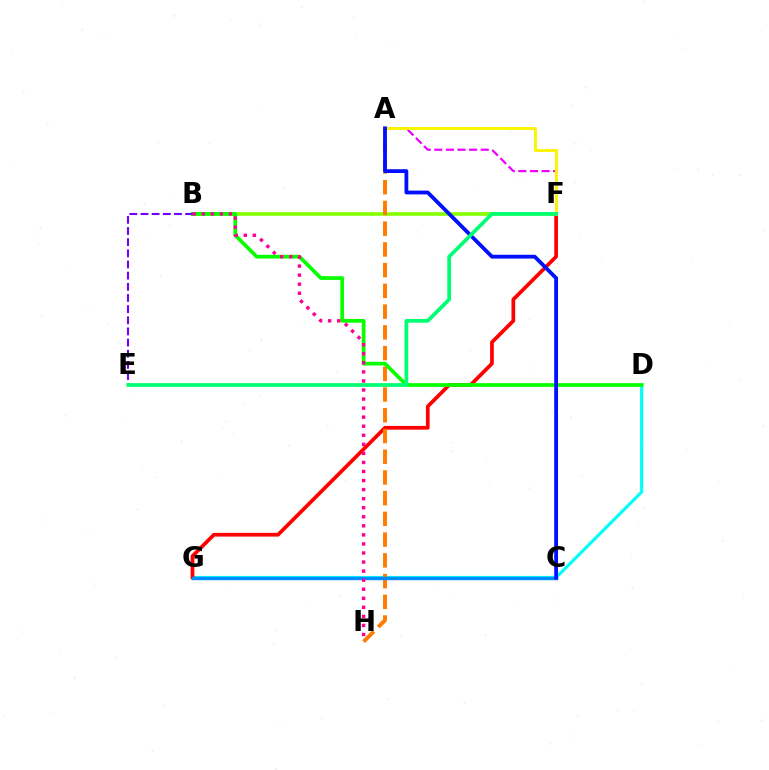{('B', 'F'): [{'color': '#84ff00', 'line_style': 'solid', 'thickness': 2.57}], ('D', 'G'): [{'color': '#00fff6', 'line_style': 'solid', 'thickness': 2.28}], ('F', 'G'): [{'color': '#ff0000', 'line_style': 'solid', 'thickness': 2.69}], ('A', 'F'): [{'color': '#ee00ff', 'line_style': 'dashed', 'thickness': 1.58}, {'color': '#fcf500', 'line_style': 'solid', 'thickness': 2.09}], ('A', 'H'): [{'color': '#ff7c00', 'line_style': 'dashed', 'thickness': 2.82}], ('B', 'D'): [{'color': '#08ff00', 'line_style': 'solid', 'thickness': 2.67}], ('C', 'G'): [{'color': '#008cff', 'line_style': 'solid', 'thickness': 2.46}], ('A', 'C'): [{'color': '#0010ff', 'line_style': 'solid', 'thickness': 2.74}], ('B', 'E'): [{'color': '#7200ff', 'line_style': 'dashed', 'thickness': 1.52}], ('E', 'F'): [{'color': '#00ff74', 'line_style': 'solid', 'thickness': 2.69}], ('B', 'H'): [{'color': '#ff0094', 'line_style': 'dotted', 'thickness': 2.46}]}